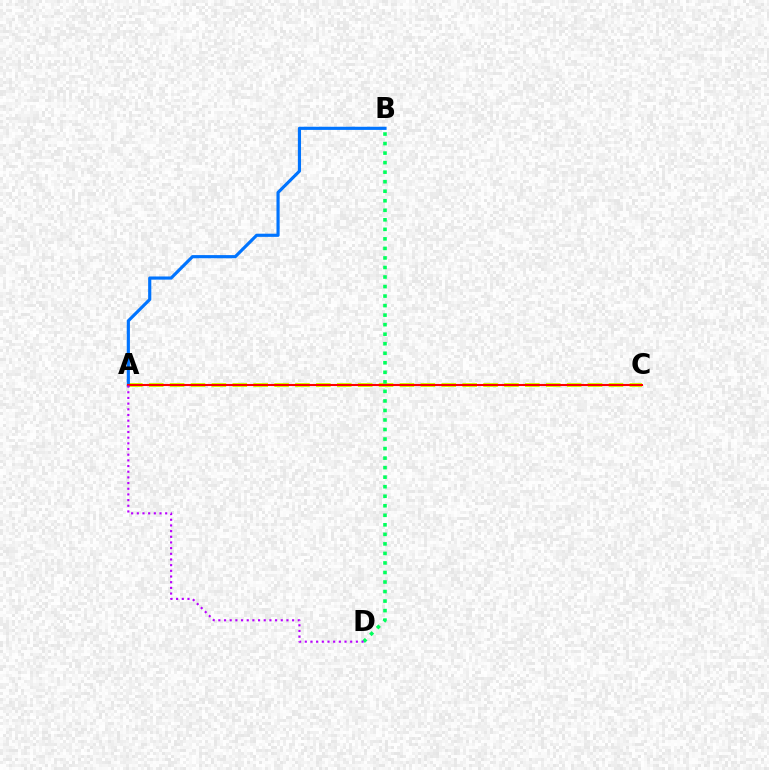{('A', 'C'): [{'color': '#d1ff00', 'line_style': 'dashed', 'thickness': 2.84}, {'color': '#ff0000', 'line_style': 'solid', 'thickness': 1.5}], ('B', 'D'): [{'color': '#00ff5c', 'line_style': 'dotted', 'thickness': 2.59}], ('A', 'B'): [{'color': '#0074ff', 'line_style': 'solid', 'thickness': 2.27}], ('A', 'D'): [{'color': '#b900ff', 'line_style': 'dotted', 'thickness': 1.54}]}